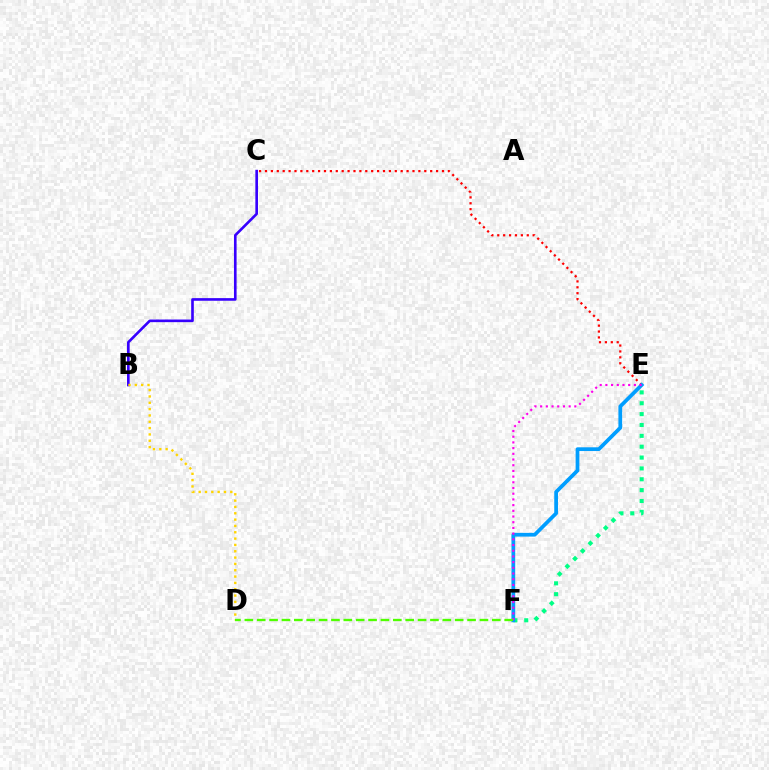{('E', 'F'): [{'color': '#00ff86', 'line_style': 'dotted', 'thickness': 2.95}, {'color': '#009eff', 'line_style': 'solid', 'thickness': 2.69}, {'color': '#ff00ed', 'line_style': 'dotted', 'thickness': 1.55}], ('C', 'E'): [{'color': '#ff0000', 'line_style': 'dotted', 'thickness': 1.6}], ('B', 'C'): [{'color': '#3700ff', 'line_style': 'solid', 'thickness': 1.9}], ('B', 'D'): [{'color': '#ffd500', 'line_style': 'dotted', 'thickness': 1.72}], ('D', 'F'): [{'color': '#4fff00', 'line_style': 'dashed', 'thickness': 1.68}]}